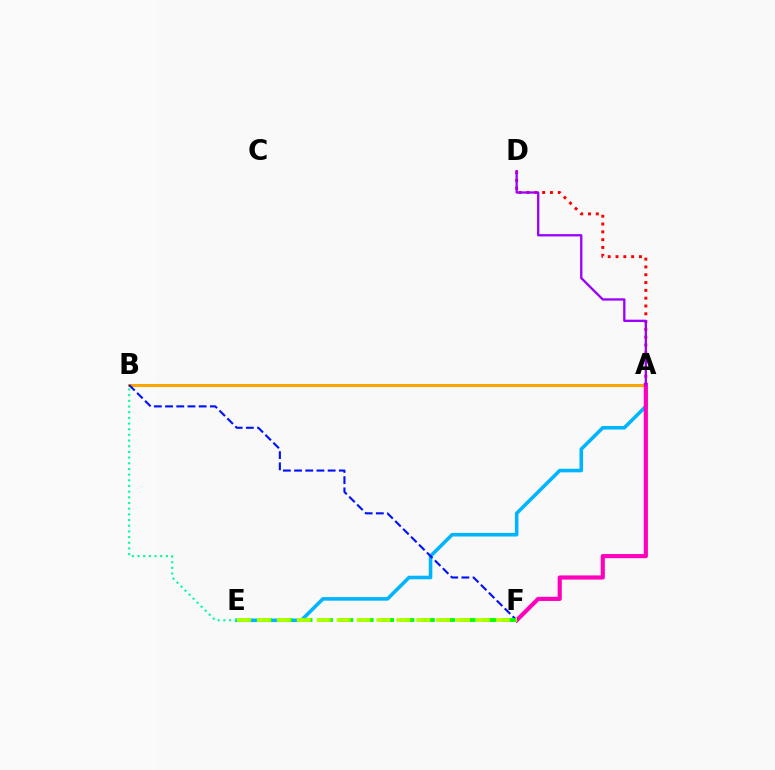{('A', 'B'): [{'color': '#ffa500', 'line_style': 'solid', 'thickness': 2.19}], ('A', 'E'): [{'color': '#00b5ff', 'line_style': 'solid', 'thickness': 2.57}], ('A', 'D'): [{'color': '#ff0000', 'line_style': 'dotted', 'thickness': 2.12}, {'color': '#9b00ff', 'line_style': 'solid', 'thickness': 1.66}], ('B', 'E'): [{'color': '#00ff9d', 'line_style': 'dotted', 'thickness': 1.54}], ('A', 'F'): [{'color': '#ff00bd', 'line_style': 'solid', 'thickness': 2.99}], ('B', 'F'): [{'color': '#0010ff', 'line_style': 'dashed', 'thickness': 1.52}], ('E', 'F'): [{'color': '#08ff00', 'line_style': 'dashed', 'thickness': 2.77}, {'color': '#b3ff00', 'line_style': 'dashed', 'thickness': 2.71}]}